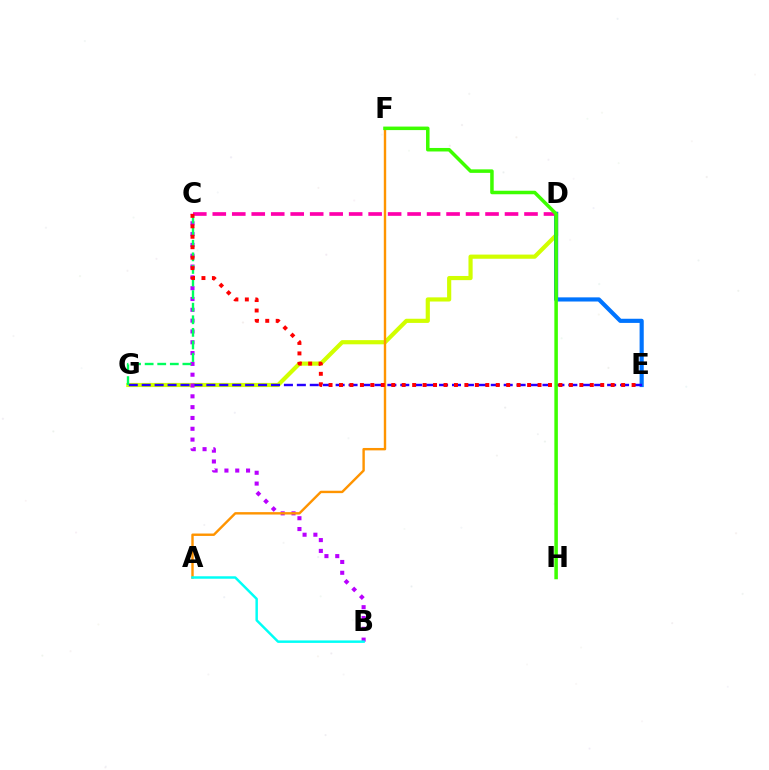{('D', 'G'): [{'color': '#d1ff00', 'line_style': 'solid', 'thickness': 3.0}], ('D', 'E'): [{'color': '#0074ff', 'line_style': 'solid', 'thickness': 2.99}], ('C', 'D'): [{'color': '#ff00ac', 'line_style': 'dashed', 'thickness': 2.65}], ('E', 'G'): [{'color': '#2500ff', 'line_style': 'dashed', 'thickness': 1.76}], ('B', 'C'): [{'color': '#b900ff', 'line_style': 'dotted', 'thickness': 2.94}], ('A', 'F'): [{'color': '#ff9400', 'line_style': 'solid', 'thickness': 1.73}], ('C', 'G'): [{'color': '#00ff5c', 'line_style': 'dashed', 'thickness': 1.71}], ('F', 'H'): [{'color': '#3dff00', 'line_style': 'solid', 'thickness': 2.53}], ('C', 'E'): [{'color': '#ff0000', 'line_style': 'dotted', 'thickness': 2.84}], ('A', 'B'): [{'color': '#00fff6', 'line_style': 'solid', 'thickness': 1.78}]}